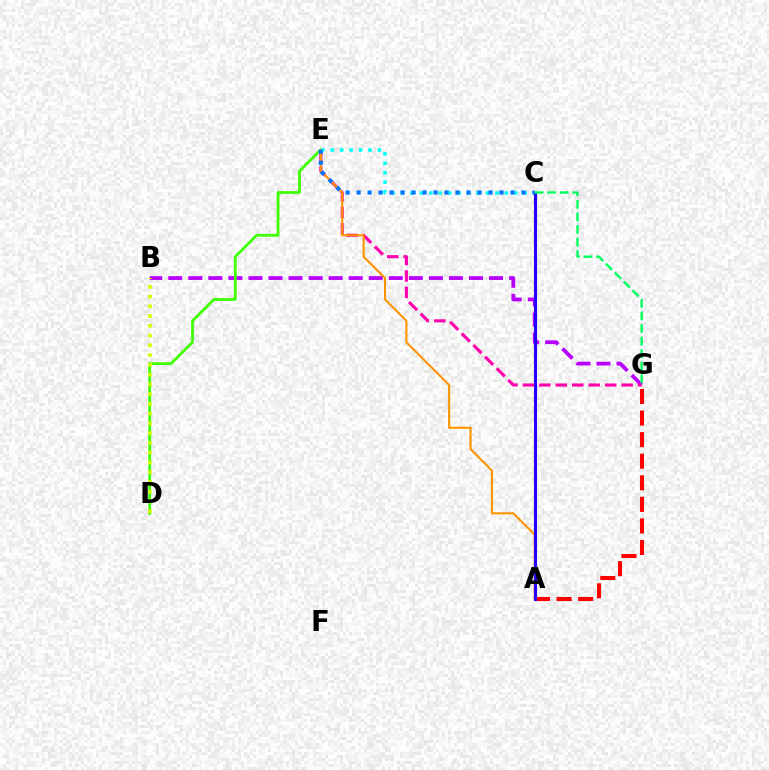{('A', 'G'): [{'color': '#ff0000', 'line_style': 'dashed', 'thickness': 2.93}], ('B', 'G'): [{'color': '#b900ff', 'line_style': 'dashed', 'thickness': 2.72}], ('D', 'E'): [{'color': '#3dff00', 'line_style': 'solid', 'thickness': 1.98}], ('E', 'G'): [{'color': '#ff00ac', 'line_style': 'dashed', 'thickness': 2.23}], ('A', 'E'): [{'color': '#ff9400', 'line_style': 'solid', 'thickness': 1.5}], ('B', 'D'): [{'color': '#d1ff00', 'line_style': 'dotted', 'thickness': 2.65}], ('C', 'E'): [{'color': '#00fff6', 'line_style': 'dotted', 'thickness': 2.56}, {'color': '#0074ff', 'line_style': 'dotted', 'thickness': 2.99}], ('A', 'C'): [{'color': '#2500ff', 'line_style': 'solid', 'thickness': 2.23}], ('C', 'G'): [{'color': '#00ff5c', 'line_style': 'dashed', 'thickness': 1.71}]}